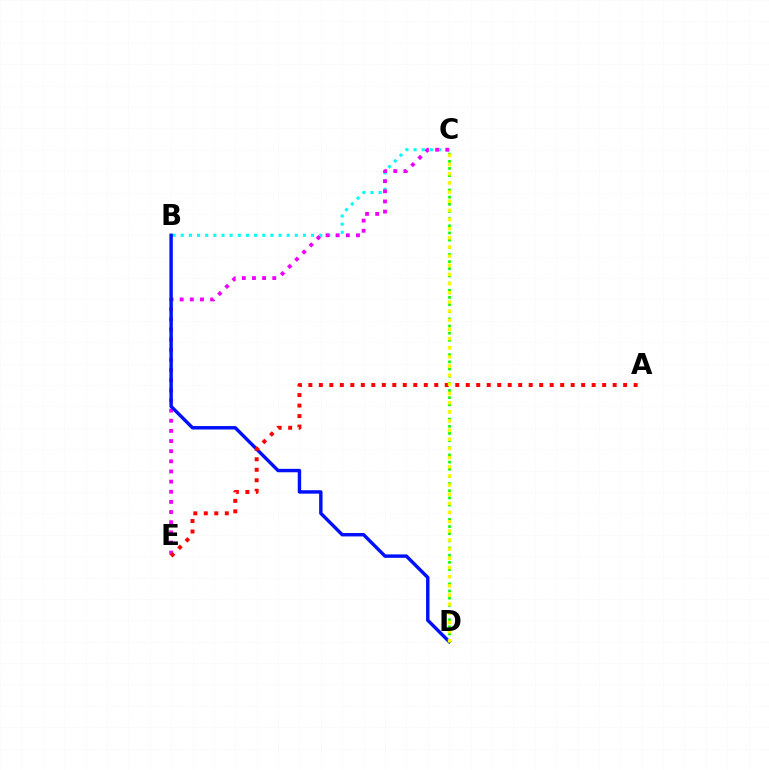{('B', 'C'): [{'color': '#00fff6', 'line_style': 'dotted', 'thickness': 2.21}], ('C', 'E'): [{'color': '#ee00ff', 'line_style': 'dotted', 'thickness': 2.76}], ('B', 'D'): [{'color': '#0010ff', 'line_style': 'solid', 'thickness': 2.47}], ('C', 'D'): [{'color': '#08ff00', 'line_style': 'dotted', 'thickness': 1.95}, {'color': '#fcf500', 'line_style': 'dotted', 'thickness': 2.49}], ('A', 'E'): [{'color': '#ff0000', 'line_style': 'dotted', 'thickness': 2.85}]}